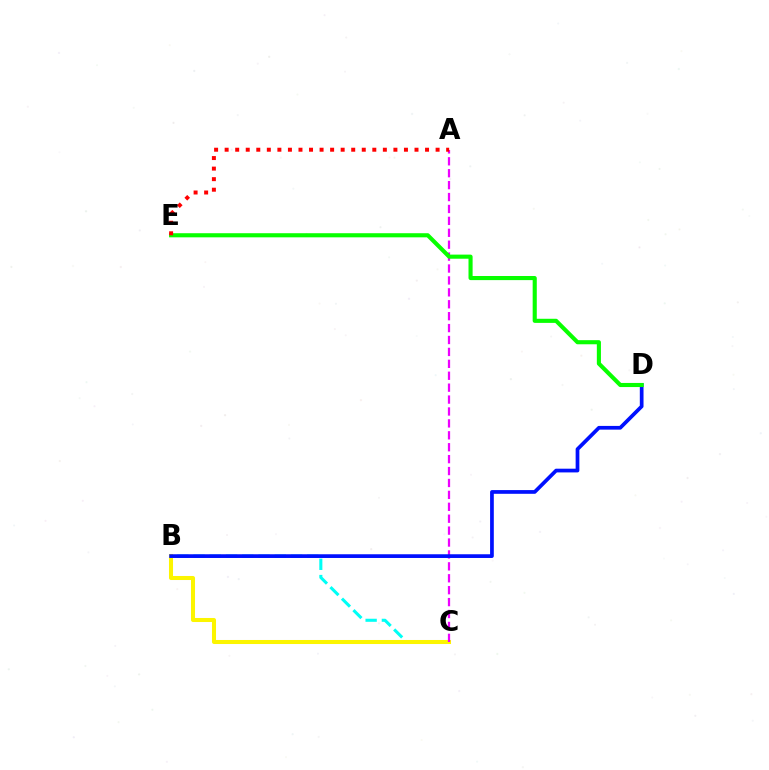{('B', 'C'): [{'color': '#00fff6', 'line_style': 'dashed', 'thickness': 2.21}, {'color': '#fcf500', 'line_style': 'solid', 'thickness': 2.9}], ('A', 'C'): [{'color': '#ee00ff', 'line_style': 'dashed', 'thickness': 1.62}], ('B', 'D'): [{'color': '#0010ff', 'line_style': 'solid', 'thickness': 2.68}], ('D', 'E'): [{'color': '#08ff00', 'line_style': 'solid', 'thickness': 2.96}], ('A', 'E'): [{'color': '#ff0000', 'line_style': 'dotted', 'thickness': 2.87}]}